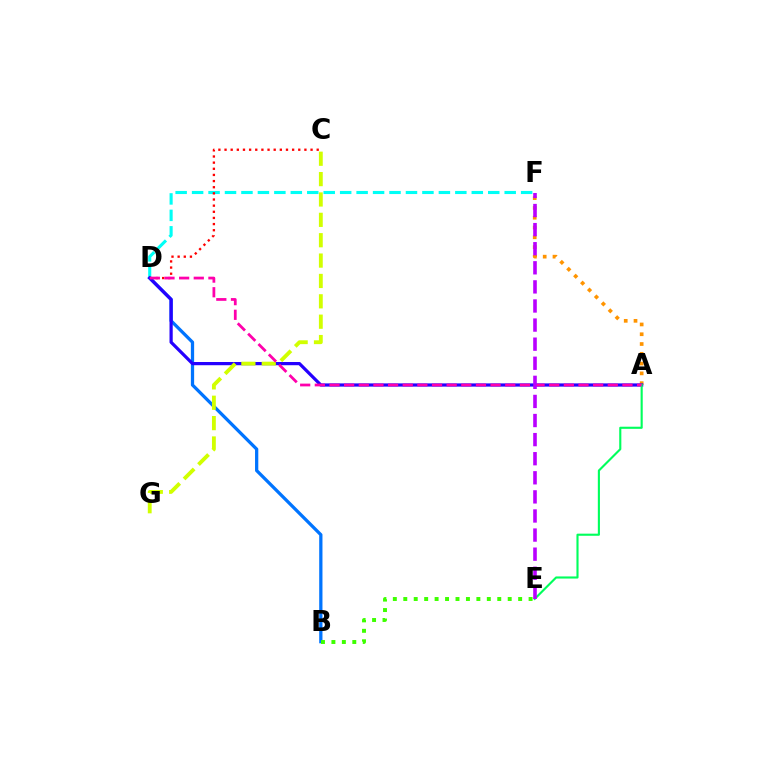{('D', 'F'): [{'color': '#00fff6', 'line_style': 'dashed', 'thickness': 2.24}], ('A', 'F'): [{'color': '#ff9400', 'line_style': 'dotted', 'thickness': 2.66}], ('C', 'D'): [{'color': '#ff0000', 'line_style': 'dotted', 'thickness': 1.67}], ('B', 'D'): [{'color': '#0074ff', 'line_style': 'solid', 'thickness': 2.35}], ('A', 'D'): [{'color': '#2500ff', 'line_style': 'solid', 'thickness': 2.31}, {'color': '#ff00ac', 'line_style': 'dashed', 'thickness': 1.99}], ('C', 'G'): [{'color': '#d1ff00', 'line_style': 'dashed', 'thickness': 2.77}], ('A', 'E'): [{'color': '#00ff5c', 'line_style': 'solid', 'thickness': 1.53}], ('B', 'E'): [{'color': '#3dff00', 'line_style': 'dotted', 'thickness': 2.84}], ('E', 'F'): [{'color': '#b900ff', 'line_style': 'dashed', 'thickness': 2.59}]}